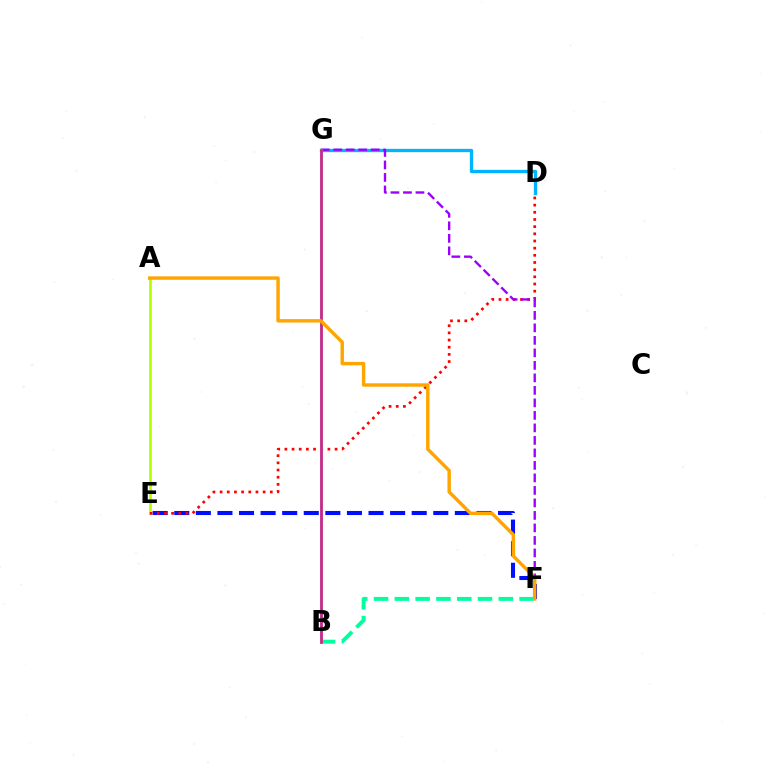{('E', 'F'): [{'color': '#0010ff', 'line_style': 'dashed', 'thickness': 2.93}], ('D', 'G'): [{'color': '#00b5ff', 'line_style': 'solid', 'thickness': 2.39}], ('A', 'E'): [{'color': '#b3ff00', 'line_style': 'solid', 'thickness': 1.93}], ('D', 'E'): [{'color': '#ff0000', 'line_style': 'dotted', 'thickness': 1.95}], ('B', 'F'): [{'color': '#00ff9d', 'line_style': 'dashed', 'thickness': 2.83}], ('F', 'G'): [{'color': '#9b00ff', 'line_style': 'dashed', 'thickness': 1.7}], ('B', 'G'): [{'color': '#08ff00', 'line_style': 'solid', 'thickness': 2.01}, {'color': '#ff00bd', 'line_style': 'solid', 'thickness': 1.8}], ('A', 'F'): [{'color': '#ffa500', 'line_style': 'solid', 'thickness': 2.47}]}